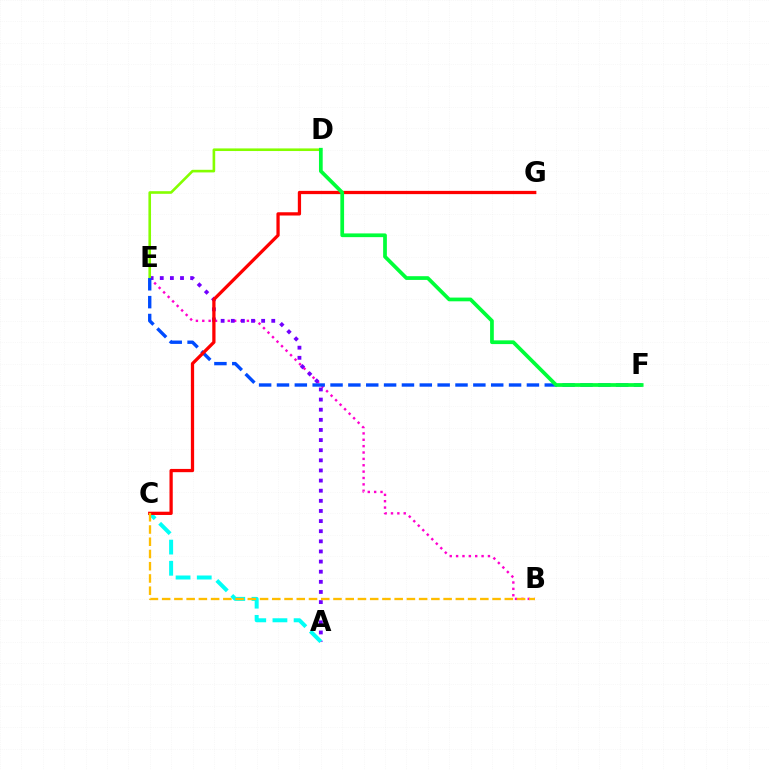{('B', 'E'): [{'color': '#ff00cf', 'line_style': 'dotted', 'thickness': 1.73}], ('A', 'E'): [{'color': '#7200ff', 'line_style': 'dotted', 'thickness': 2.75}], ('A', 'C'): [{'color': '#00fff6', 'line_style': 'dashed', 'thickness': 2.88}], ('D', 'E'): [{'color': '#84ff00', 'line_style': 'solid', 'thickness': 1.89}], ('E', 'F'): [{'color': '#004bff', 'line_style': 'dashed', 'thickness': 2.43}], ('C', 'G'): [{'color': '#ff0000', 'line_style': 'solid', 'thickness': 2.35}], ('B', 'C'): [{'color': '#ffbd00', 'line_style': 'dashed', 'thickness': 1.66}], ('D', 'F'): [{'color': '#00ff39', 'line_style': 'solid', 'thickness': 2.68}]}